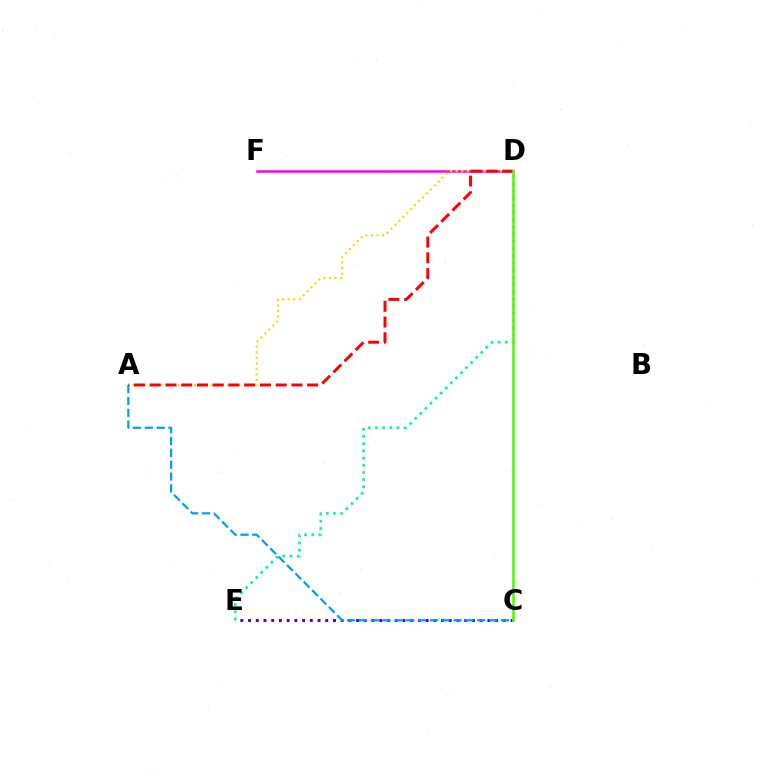{('C', 'E'): [{'color': '#3700ff', 'line_style': 'dotted', 'thickness': 2.1}], ('D', 'F'): [{'color': '#ff00ed', 'line_style': 'solid', 'thickness': 1.83}], ('D', 'E'): [{'color': '#00ff86', 'line_style': 'dotted', 'thickness': 1.95}], ('A', 'D'): [{'color': '#ffd500', 'line_style': 'dotted', 'thickness': 1.51}, {'color': '#ff0000', 'line_style': 'dashed', 'thickness': 2.14}], ('A', 'C'): [{'color': '#009eff', 'line_style': 'dashed', 'thickness': 1.61}], ('C', 'D'): [{'color': '#4fff00', 'line_style': 'solid', 'thickness': 1.89}]}